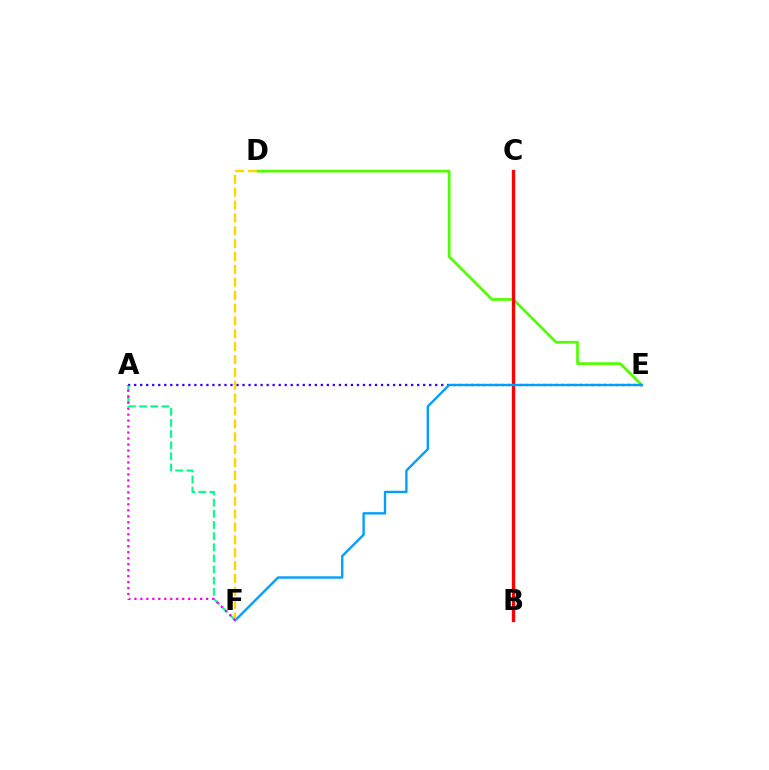{('A', 'F'): [{'color': '#00ff86', 'line_style': 'dashed', 'thickness': 1.51}, {'color': '#ff00ed', 'line_style': 'dotted', 'thickness': 1.62}], ('D', 'E'): [{'color': '#4fff00', 'line_style': 'solid', 'thickness': 1.94}], ('B', 'C'): [{'color': '#ff0000', 'line_style': 'solid', 'thickness': 2.38}], ('A', 'E'): [{'color': '#3700ff', 'line_style': 'dotted', 'thickness': 1.64}], ('E', 'F'): [{'color': '#009eff', 'line_style': 'solid', 'thickness': 1.7}], ('D', 'F'): [{'color': '#ffd500', 'line_style': 'dashed', 'thickness': 1.75}]}